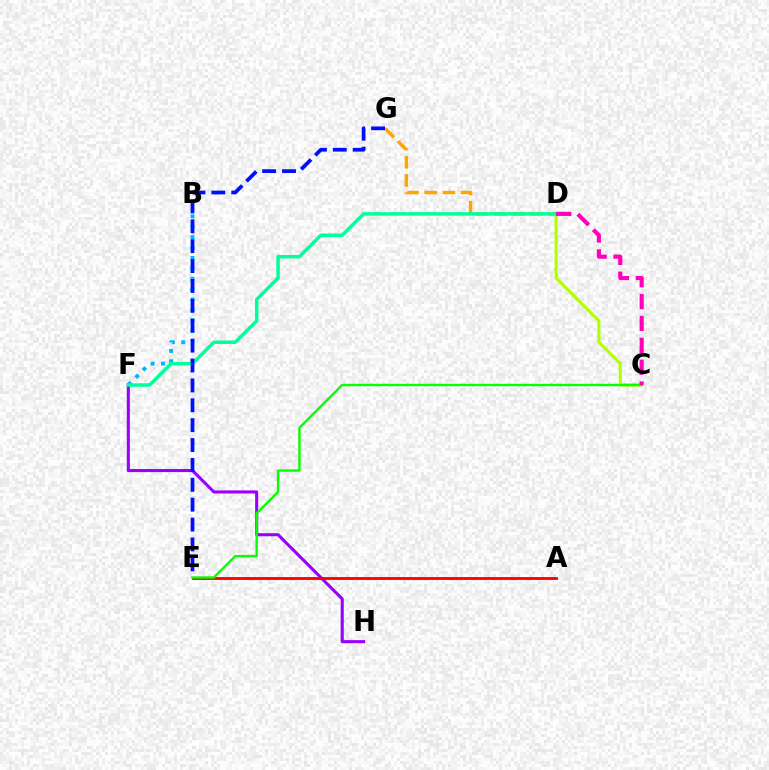{('B', 'F'): [{'color': '#00b5ff', 'line_style': 'dotted', 'thickness': 2.82}], ('D', 'G'): [{'color': '#ffa500', 'line_style': 'dashed', 'thickness': 2.47}], ('C', 'D'): [{'color': '#b3ff00', 'line_style': 'solid', 'thickness': 2.22}, {'color': '#ff00bd', 'line_style': 'dashed', 'thickness': 2.97}], ('F', 'H'): [{'color': '#9b00ff', 'line_style': 'solid', 'thickness': 2.22}], ('D', 'F'): [{'color': '#00ff9d', 'line_style': 'solid', 'thickness': 2.51}], ('E', 'G'): [{'color': '#0010ff', 'line_style': 'dashed', 'thickness': 2.7}], ('A', 'E'): [{'color': '#ff0000', 'line_style': 'solid', 'thickness': 2.05}], ('C', 'E'): [{'color': '#08ff00', 'line_style': 'solid', 'thickness': 1.72}]}